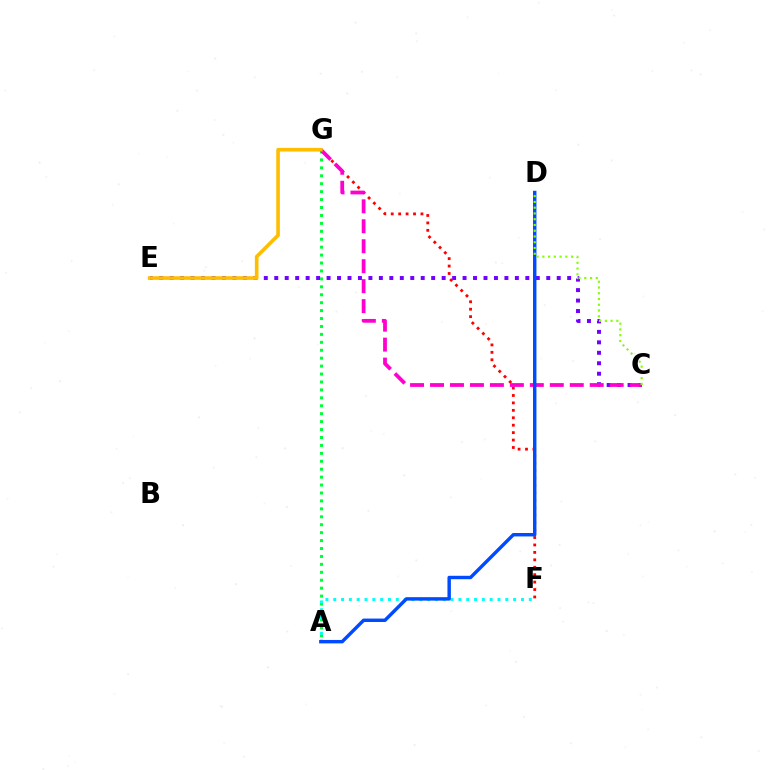{('C', 'E'): [{'color': '#7200ff', 'line_style': 'dotted', 'thickness': 2.84}], ('A', 'G'): [{'color': '#00ff39', 'line_style': 'dotted', 'thickness': 2.15}], ('F', 'G'): [{'color': '#ff0000', 'line_style': 'dotted', 'thickness': 2.02}], ('C', 'G'): [{'color': '#ff00cf', 'line_style': 'dashed', 'thickness': 2.71}], ('A', 'F'): [{'color': '#00fff6', 'line_style': 'dotted', 'thickness': 2.13}], ('A', 'D'): [{'color': '#004bff', 'line_style': 'solid', 'thickness': 2.47}], ('E', 'G'): [{'color': '#ffbd00', 'line_style': 'solid', 'thickness': 2.61}], ('C', 'D'): [{'color': '#84ff00', 'line_style': 'dotted', 'thickness': 1.56}]}